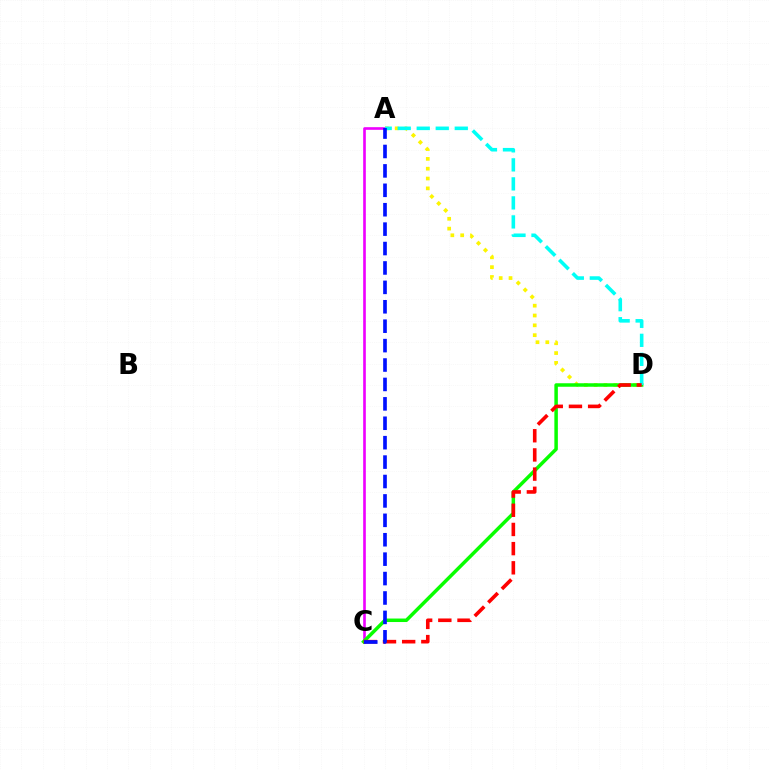{('A', 'D'): [{'color': '#fcf500', 'line_style': 'dotted', 'thickness': 2.67}, {'color': '#00fff6', 'line_style': 'dashed', 'thickness': 2.58}], ('A', 'C'): [{'color': '#ee00ff', 'line_style': 'solid', 'thickness': 1.9}, {'color': '#0010ff', 'line_style': 'dashed', 'thickness': 2.64}], ('C', 'D'): [{'color': '#08ff00', 'line_style': 'solid', 'thickness': 2.52}, {'color': '#ff0000', 'line_style': 'dashed', 'thickness': 2.61}]}